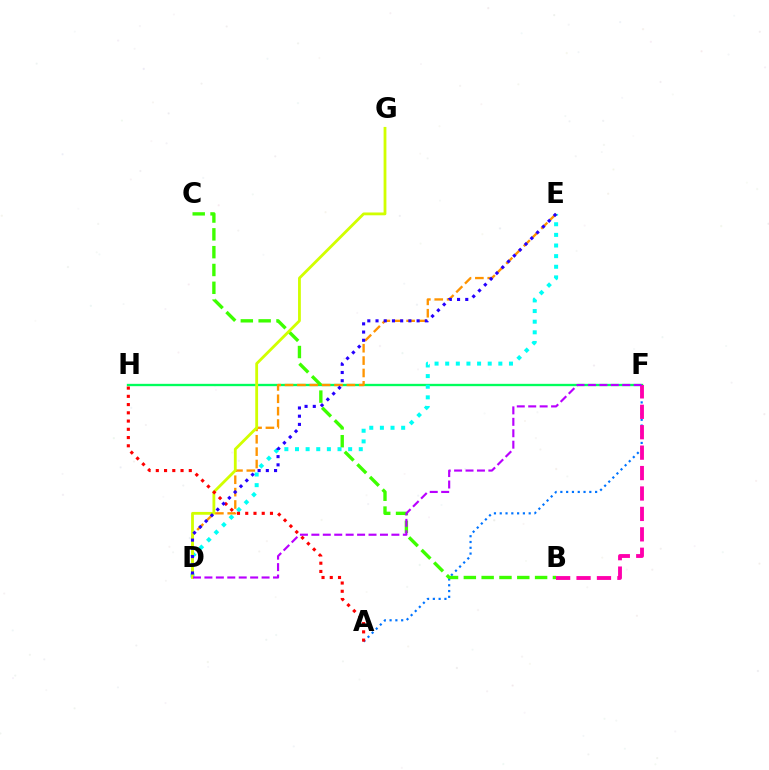{('A', 'F'): [{'color': '#0074ff', 'line_style': 'dotted', 'thickness': 1.57}], ('F', 'H'): [{'color': '#00ff5c', 'line_style': 'solid', 'thickness': 1.68}], ('B', 'C'): [{'color': '#3dff00', 'line_style': 'dashed', 'thickness': 2.42}], ('D', 'E'): [{'color': '#00fff6', 'line_style': 'dotted', 'thickness': 2.89}, {'color': '#ff9400', 'line_style': 'dashed', 'thickness': 1.68}, {'color': '#2500ff', 'line_style': 'dotted', 'thickness': 2.23}], ('D', 'G'): [{'color': '#d1ff00', 'line_style': 'solid', 'thickness': 2.02}], ('A', 'H'): [{'color': '#ff0000', 'line_style': 'dotted', 'thickness': 2.24}], ('B', 'F'): [{'color': '#ff00ac', 'line_style': 'dashed', 'thickness': 2.77}], ('D', 'F'): [{'color': '#b900ff', 'line_style': 'dashed', 'thickness': 1.55}]}